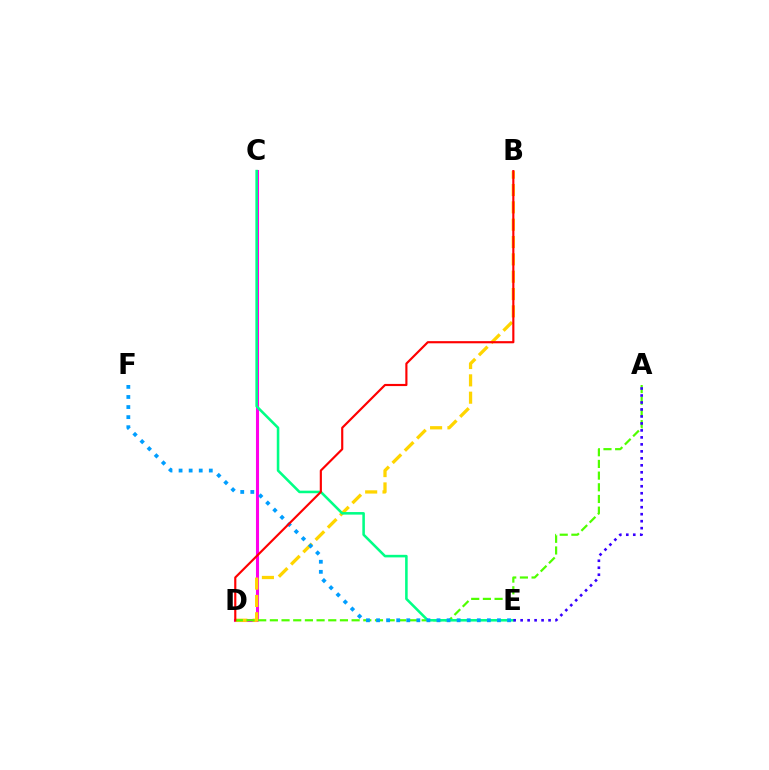{('C', 'D'): [{'color': '#ff00ed', 'line_style': 'solid', 'thickness': 2.21}], ('B', 'D'): [{'color': '#ffd500', 'line_style': 'dashed', 'thickness': 2.36}, {'color': '#ff0000', 'line_style': 'solid', 'thickness': 1.55}], ('A', 'D'): [{'color': '#4fff00', 'line_style': 'dashed', 'thickness': 1.59}], ('C', 'E'): [{'color': '#00ff86', 'line_style': 'solid', 'thickness': 1.84}], ('E', 'F'): [{'color': '#009eff', 'line_style': 'dotted', 'thickness': 2.74}], ('A', 'E'): [{'color': '#3700ff', 'line_style': 'dotted', 'thickness': 1.9}]}